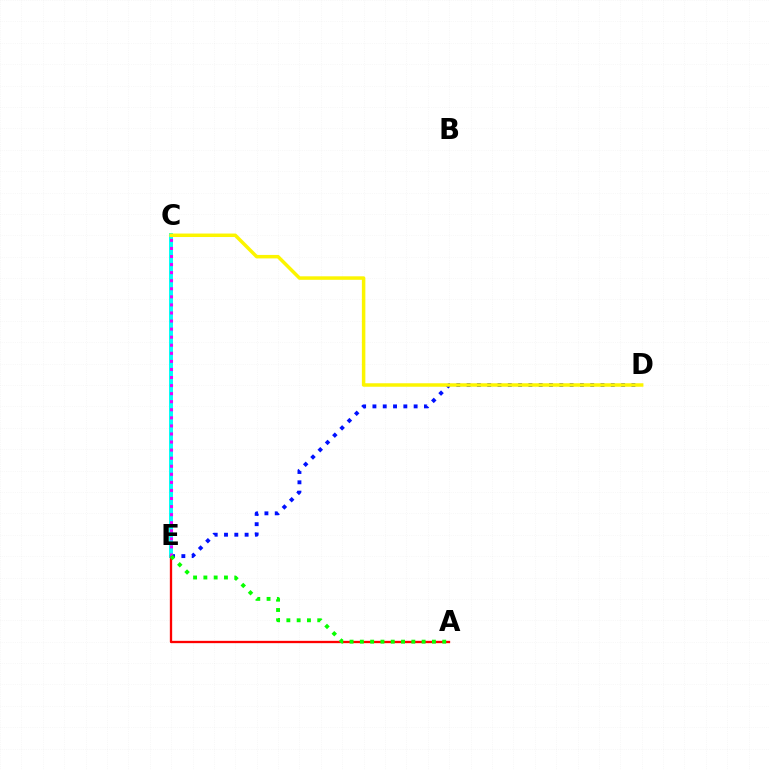{('D', 'E'): [{'color': '#0010ff', 'line_style': 'dotted', 'thickness': 2.8}], ('C', 'E'): [{'color': '#00fff6', 'line_style': 'solid', 'thickness': 2.84}, {'color': '#ee00ff', 'line_style': 'dotted', 'thickness': 2.19}], ('A', 'E'): [{'color': '#ff0000', 'line_style': 'solid', 'thickness': 1.67}, {'color': '#08ff00', 'line_style': 'dotted', 'thickness': 2.8}], ('C', 'D'): [{'color': '#fcf500', 'line_style': 'solid', 'thickness': 2.51}]}